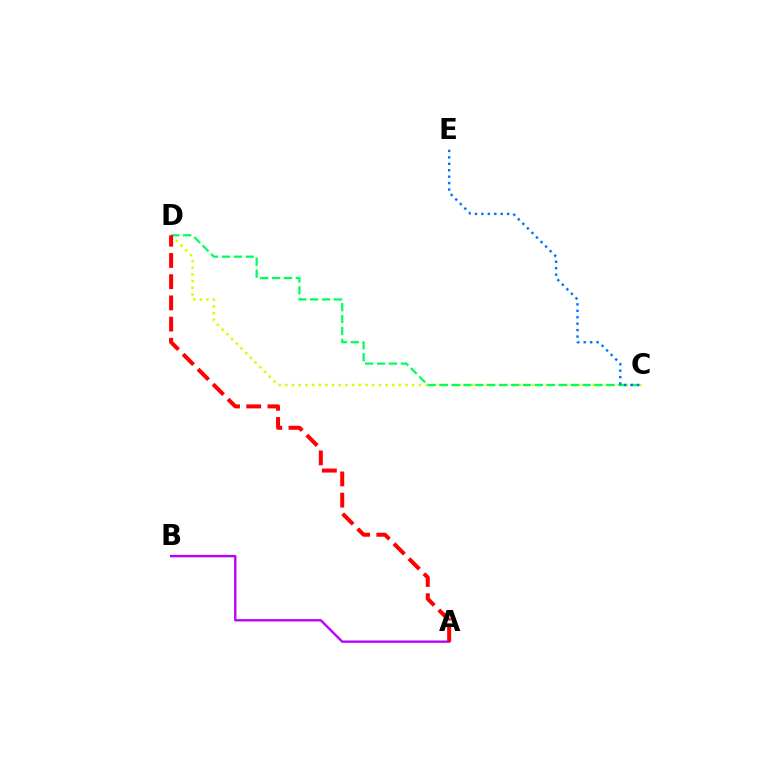{('C', 'D'): [{'color': '#d1ff00', 'line_style': 'dotted', 'thickness': 1.81}, {'color': '#00ff5c', 'line_style': 'dashed', 'thickness': 1.62}], ('A', 'B'): [{'color': '#b900ff', 'line_style': 'solid', 'thickness': 1.71}], ('C', 'E'): [{'color': '#0074ff', 'line_style': 'dotted', 'thickness': 1.75}], ('A', 'D'): [{'color': '#ff0000', 'line_style': 'dashed', 'thickness': 2.88}]}